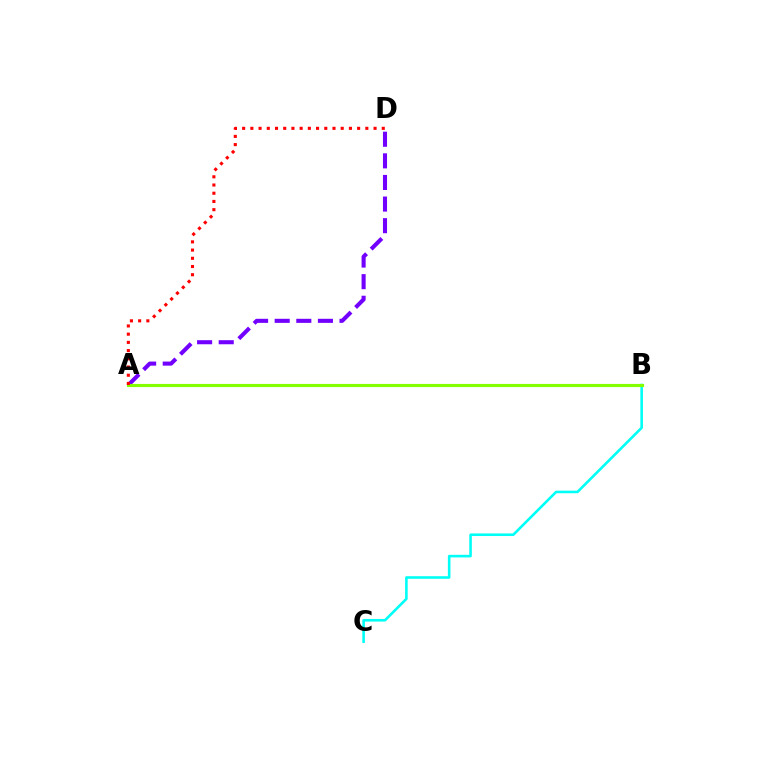{('B', 'C'): [{'color': '#00fff6', 'line_style': 'solid', 'thickness': 1.86}], ('A', 'D'): [{'color': '#7200ff', 'line_style': 'dashed', 'thickness': 2.94}, {'color': '#ff0000', 'line_style': 'dotted', 'thickness': 2.23}], ('A', 'B'): [{'color': '#84ff00', 'line_style': 'solid', 'thickness': 2.26}]}